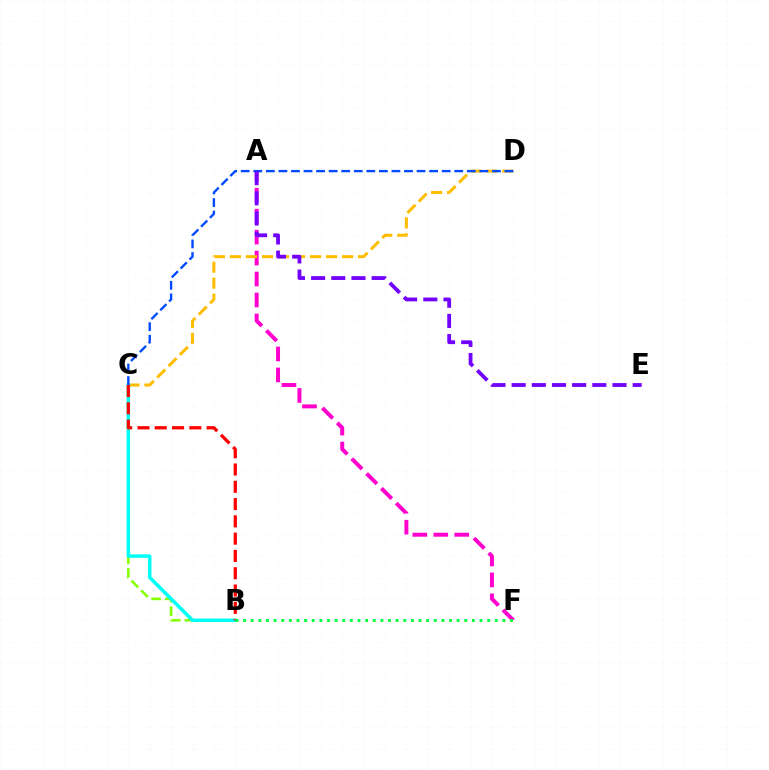{('A', 'F'): [{'color': '#ff00cf', 'line_style': 'dashed', 'thickness': 2.85}], ('B', 'C'): [{'color': '#84ff00', 'line_style': 'dashed', 'thickness': 1.86}, {'color': '#00fff6', 'line_style': 'solid', 'thickness': 2.51}, {'color': '#ff0000', 'line_style': 'dashed', 'thickness': 2.35}], ('C', 'D'): [{'color': '#ffbd00', 'line_style': 'dashed', 'thickness': 2.18}, {'color': '#004bff', 'line_style': 'dashed', 'thickness': 1.71}], ('B', 'F'): [{'color': '#00ff39', 'line_style': 'dotted', 'thickness': 2.07}], ('A', 'E'): [{'color': '#7200ff', 'line_style': 'dashed', 'thickness': 2.74}]}